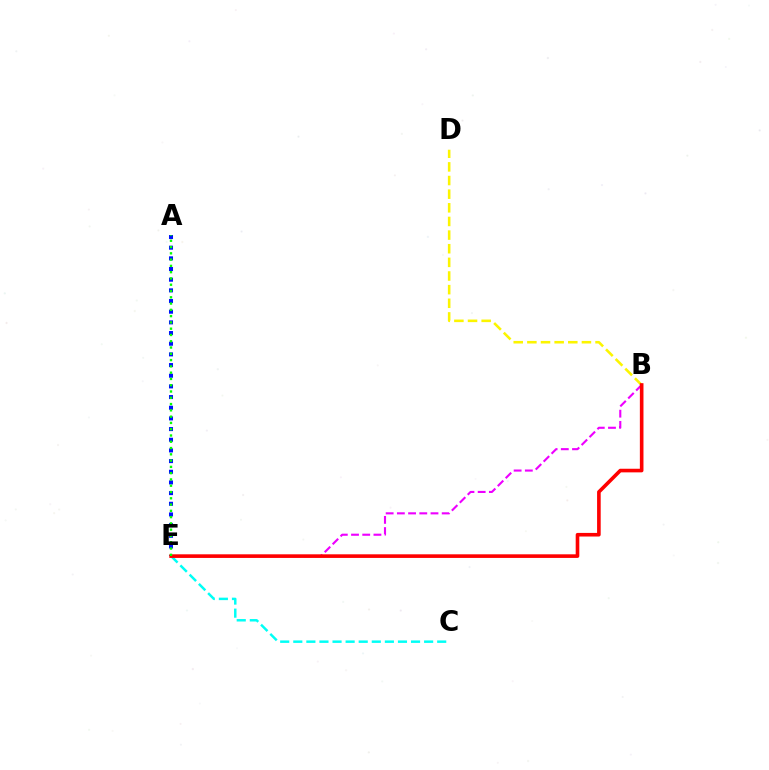{('B', 'D'): [{'color': '#fcf500', 'line_style': 'dashed', 'thickness': 1.85}], ('A', 'E'): [{'color': '#0010ff', 'line_style': 'dotted', 'thickness': 2.9}, {'color': '#08ff00', 'line_style': 'dotted', 'thickness': 1.71}], ('C', 'E'): [{'color': '#00fff6', 'line_style': 'dashed', 'thickness': 1.78}], ('B', 'E'): [{'color': '#ee00ff', 'line_style': 'dashed', 'thickness': 1.52}, {'color': '#ff0000', 'line_style': 'solid', 'thickness': 2.6}]}